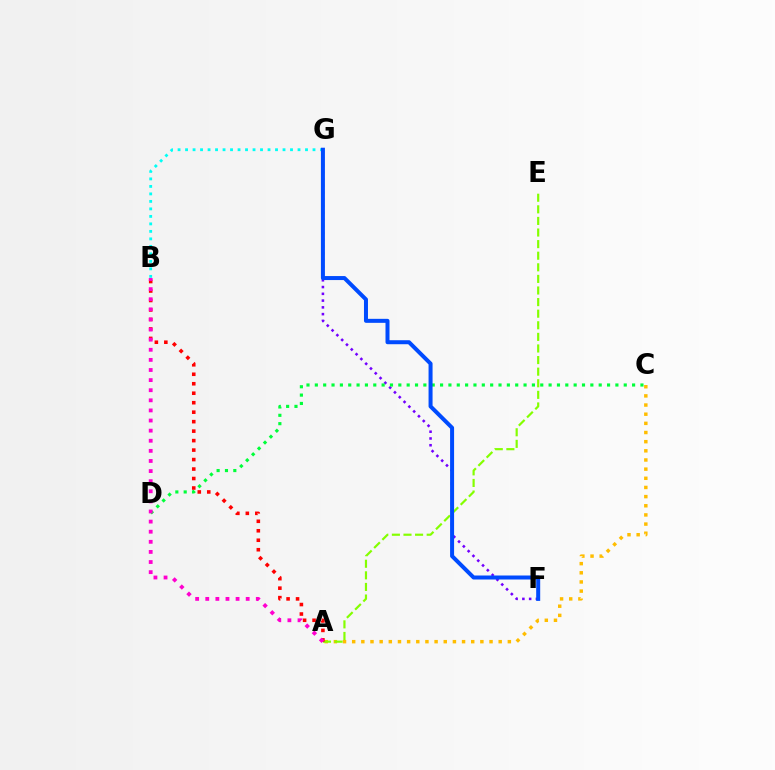{('F', 'G'): [{'color': '#7200ff', 'line_style': 'dotted', 'thickness': 1.84}, {'color': '#004bff', 'line_style': 'solid', 'thickness': 2.88}], ('A', 'C'): [{'color': '#ffbd00', 'line_style': 'dotted', 'thickness': 2.49}], ('A', 'E'): [{'color': '#84ff00', 'line_style': 'dashed', 'thickness': 1.58}], ('C', 'D'): [{'color': '#00ff39', 'line_style': 'dotted', 'thickness': 2.27}], ('B', 'G'): [{'color': '#00fff6', 'line_style': 'dotted', 'thickness': 2.04}], ('A', 'B'): [{'color': '#ff0000', 'line_style': 'dotted', 'thickness': 2.58}, {'color': '#ff00cf', 'line_style': 'dotted', 'thickness': 2.75}]}